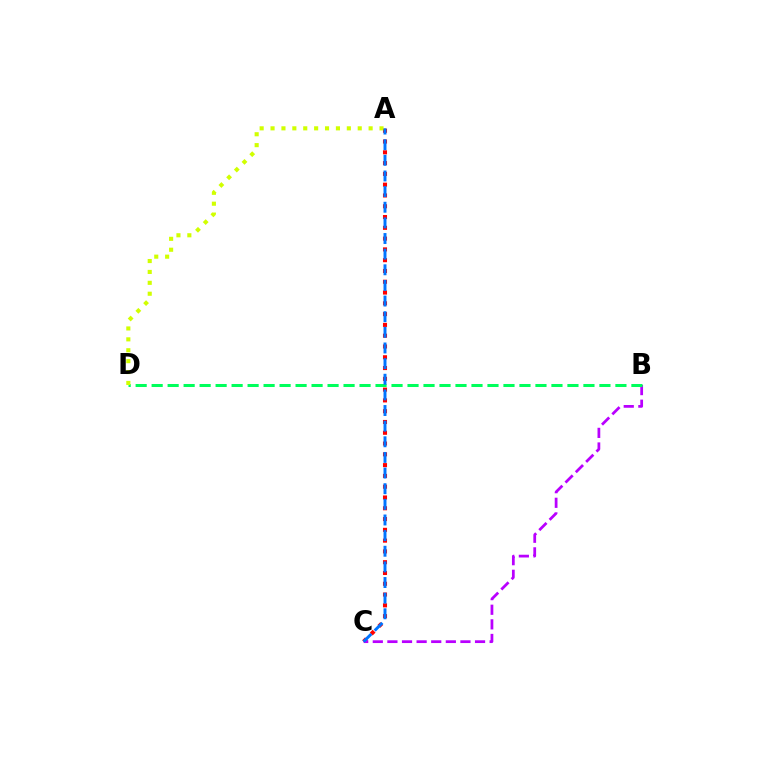{('A', 'C'): [{'color': '#ff0000', 'line_style': 'dotted', 'thickness': 2.93}, {'color': '#0074ff', 'line_style': 'dashed', 'thickness': 2.12}], ('B', 'C'): [{'color': '#b900ff', 'line_style': 'dashed', 'thickness': 1.98}], ('B', 'D'): [{'color': '#00ff5c', 'line_style': 'dashed', 'thickness': 2.17}], ('A', 'D'): [{'color': '#d1ff00', 'line_style': 'dotted', 'thickness': 2.96}]}